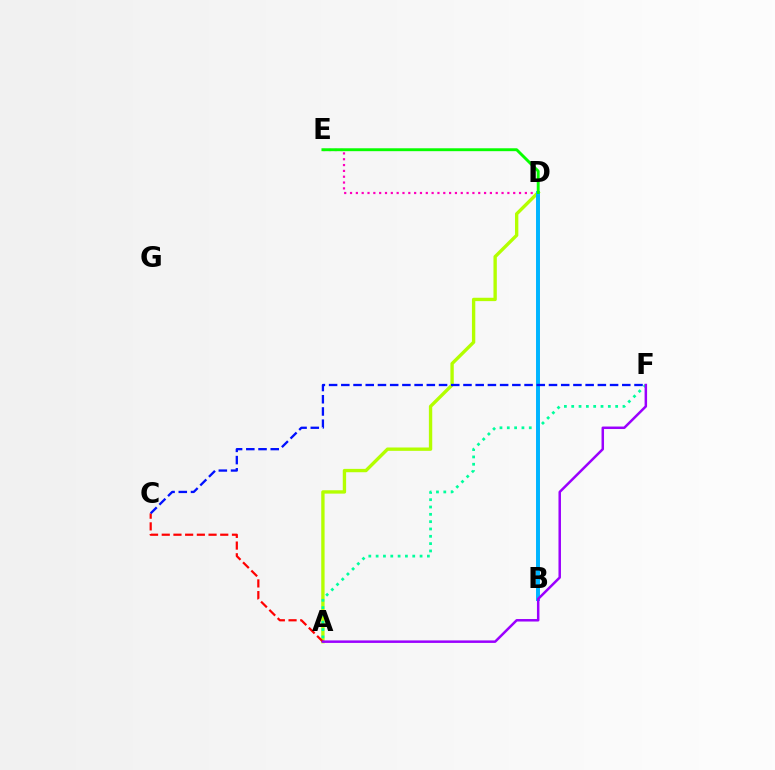{('A', 'D'): [{'color': '#b3ff00', 'line_style': 'solid', 'thickness': 2.41}], ('B', 'D'): [{'color': '#ffa500', 'line_style': 'dotted', 'thickness': 1.59}, {'color': '#00b5ff', 'line_style': 'solid', 'thickness': 2.85}], ('A', 'F'): [{'color': '#00ff9d', 'line_style': 'dotted', 'thickness': 1.99}, {'color': '#9b00ff', 'line_style': 'solid', 'thickness': 1.8}], ('A', 'C'): [{'color': '#ff0000', 'line_style': 'dashed', 'thickness': 1.59}], ('D', 'E'): [{'color': '#ff00bd', 'line_style': 'dotted', 'thickness': 1.58}, {'color': '#08ff00', 'line_style': 'solid', 'thickness': 2.08}], ('C', 'F'): [{'color': '#0010ff', 'line_style': 'dashed', 'thickness': 1.66}]}